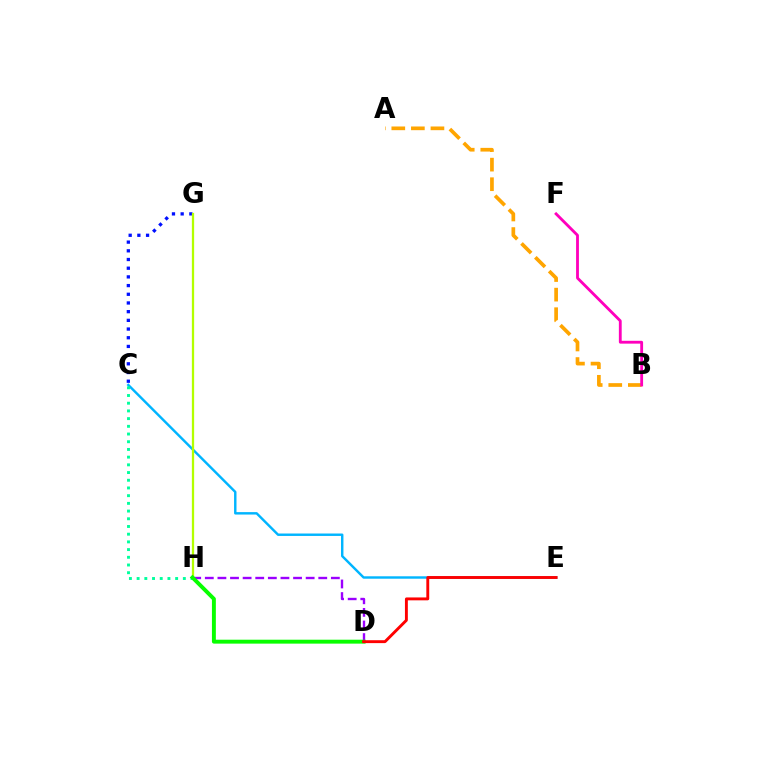{('D', 'H'): [{'color': '#9b00ff', 'line_style': 'dashed', 'thickness': 1.71}, {'color': '#08ff00', 'line_style': 'solid', 'thickness': 2.82}], ('C', 'G'): [{'color': '#0010ff', 'line_style': 'dotted', 'thickness': 2.36}], ('A', 'B'): [{'color': '#ffa500', 'line_style': 'dashed', 'thickness': 2.66}], ('C', 'E'): [{'color': '#00b5ff', 'line_style': 'solid', 'thickness': 1.75}], ('C', 'H'): [{'color': '#00ff9d', 'line_style': 'dotted', 'thickness': 2.09}], ('G', 'H'): [{'color': '#b3ff00', 'line_style': 'solid', 'thickness': 1.64}], ('B', 'F'): [{'color': '#ff00bd', 'line_style': 'solid', 'thickness': 2.04}], ('D', 'E'): [{'color': '#ff0000', 'line_style': 'solid', 'thickness': 2.08}]}